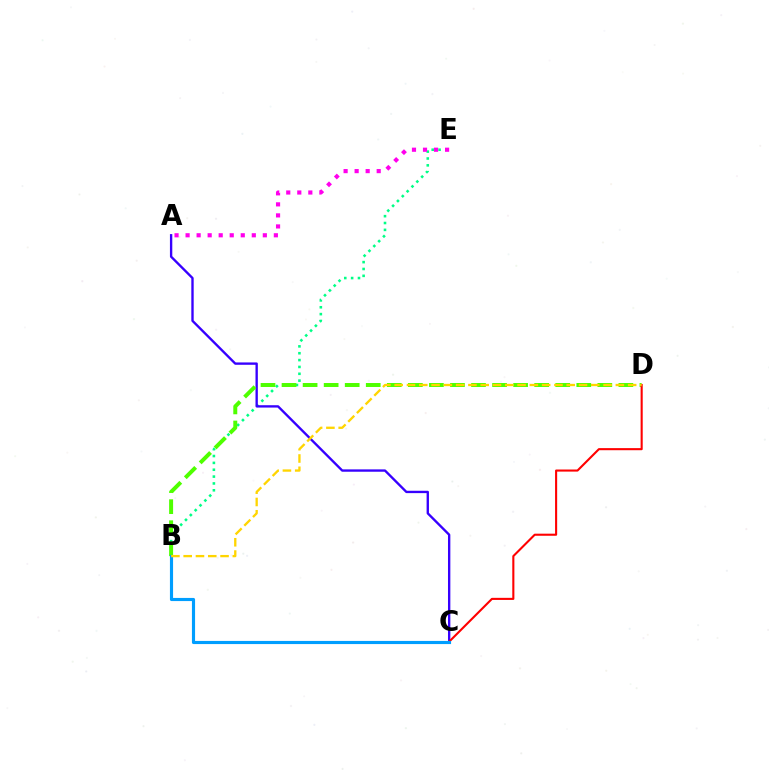{('B', 'E'): [{'color': '#00ff86', 'line_style': 'dotted', 'thickness': 1.86}], ('A', 'C'): [{'color': '#3700ff', 'line_style': 'solid', 'thickness': 1.7}], ('B', 'D'): [{'color': '#4fff00', 'line_style': 'dashed', 'thickness': 2.86}, {'color': '#ffd500', 'line_style': 'dashed', 'thickness': 1.67}], ('C', 'D'): [{'color': '#ff0000', 'line_style': 'solid', 'thickness': 1.51}], ('B', 'C'): [{'color': '#009eff', 'line_style': 'solid', 'thickness': 2.26}], ('A', 'E'): [{'color': '#ff00ed', 'line_style': 'dotted', 'thickness': 3.0}]}